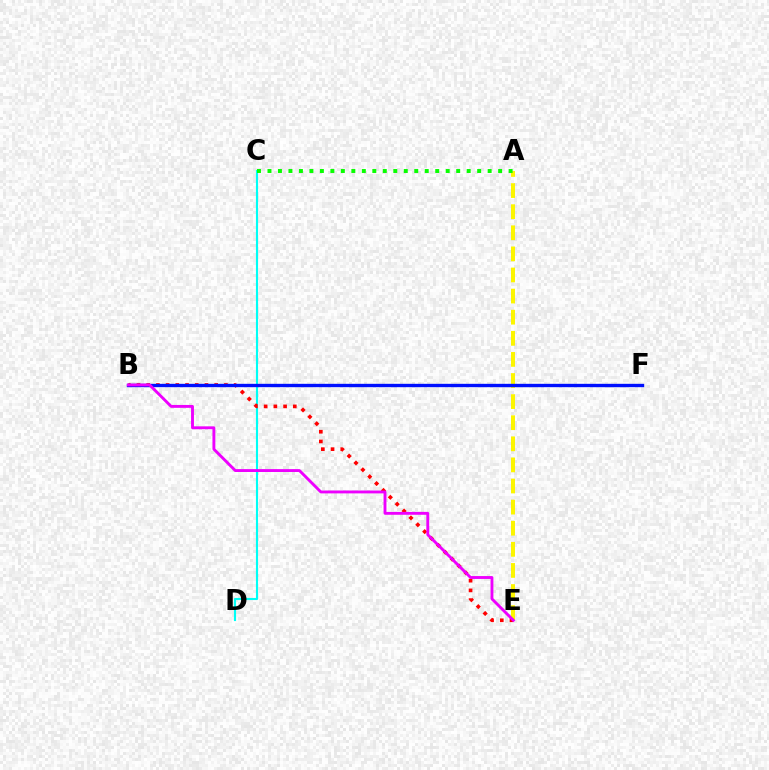{('C', 'D'): [{'color': '#00fff6', 'line_style': 'solid', 'thickness': 1.53}], ('A', 'E'): [{'color': '#fcf500', 'line_style': 'dashed', 'thickness': 2.87}], ('B', 'E'): [{'color': '#ff0000', 'line_style': 'dotted', 'thickness': 2.64}, {'color': '#ee00ff', 'line_style': 'solid', 'thickness': 2.08}], ('B', 'F'): [{'color': '#0010ff', 'line_style': 'solid', 'thickness': 2.42}], ('A', 'C'): [{'color': '#08ff00', 'line_style': 'dotted', 'thickness': 2.85}]}